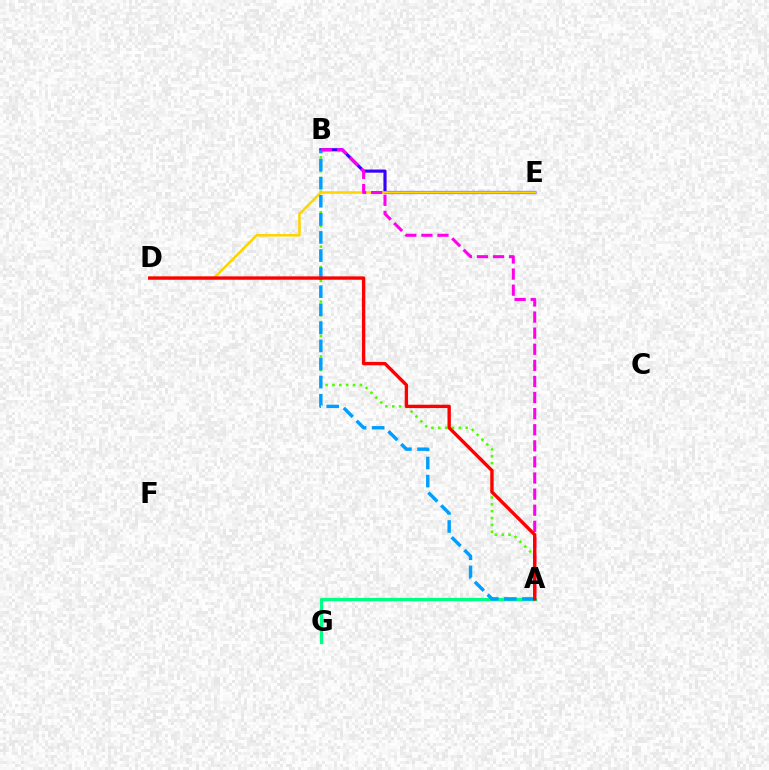{('A', 'B'): [{'color': '#4fff00', 'line_style': 'dotted', 'thickness': 1.86}, {'color': '#009eff', 'line_style': 'dashed', 'thickness': 2.46}, {'color': '#ff00ed', 'line_style': 'dashed', 'thickness': 2.19}], ('B', 'E'): [{'color': '#3700ff', 'line_style': 'solid', 'thickness': 2.27}], ('D', 'E'): [{'color': '#ffd500', 'line_style': 'solid', 'thickness': 1.83}], ('A', 'G'): [{'color': '#00ff86', 'line_style': 'solid', 'thickness': 2.36}], ('A', 'D'): [{'color': '#ff0000', 'line_style': 'solid', 'thickness': 2.43}]}